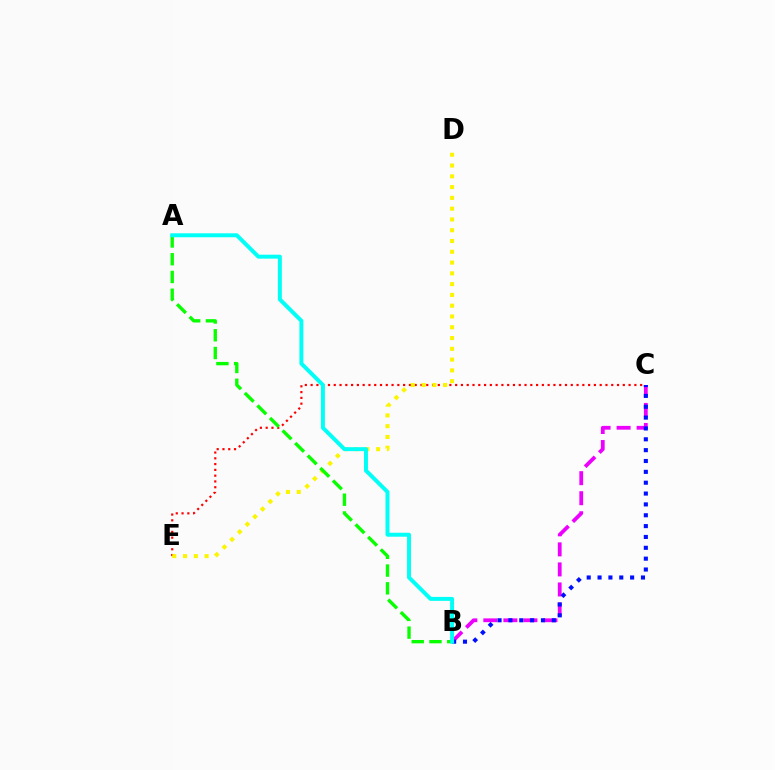{('B', 'C'): [{'color': '#ee00ff', 'line_style': 'dashed', 'thickness': 2.72}, {'color': '#0010ff', 'line_style': 'dotted', 'thickness': 2.95}], ('C', 'E'): [{'color': '#ff0000', 'line_style': 'dotted', 'thickness': 1.57}], ('D', 'E'): [{'color': '#fcf500', 'line_style': 'dotted', 'thickness': 2.93}], ('A', 'B'): [{'color': '#08ff00', 'line_style': 'dashed', 'thickness': 2.41}, {'color': '#00fff6', 'line_style': 'solid', 'thickness': 2.84}]}